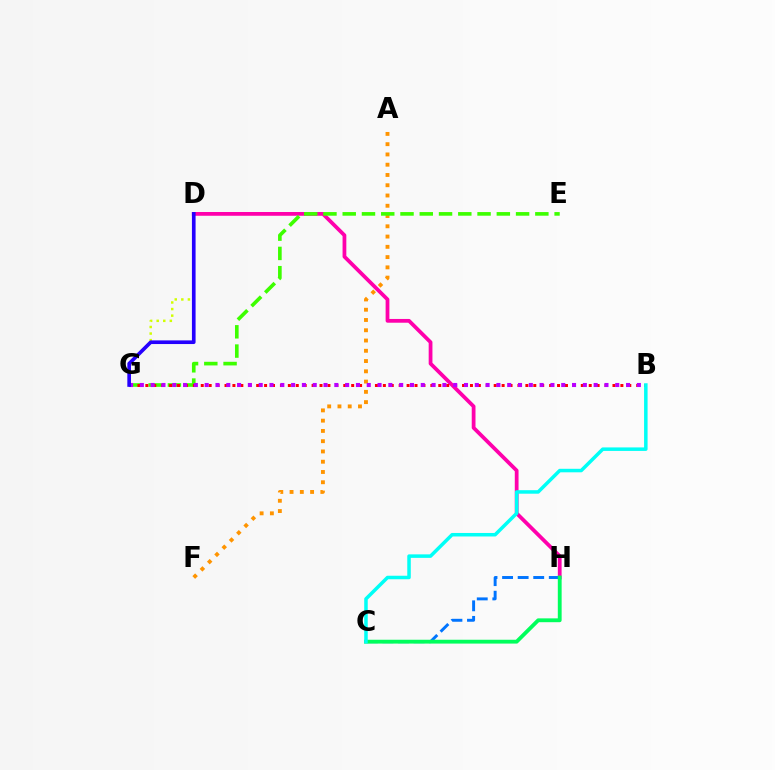{('D', 'G'): [{'color': '#d1ff00', 'line_style': 'dotted', 'thickness': 1.79}, {'color': '#2500ff', 'line_style': 'solid', 'thickness': 2.63}], ('A', 'F'): [{'color': '#ff9400', 'line_style': 'dotted', 'thickness': 2.79}], ('D', 'H'): [{'color': '#ff00ac', 'line_style': 'solid', 'thickness': 2.71}], ('C', 'H'): [{'color': '#0074ff', 'line_style': 'dashed', 'thickness': 2.12}, {'color': '#00ff5c', 'line_style': 'solid', 'thickness': 2.76}], ('E', 'G'): [{'color': '#3dff00', 'line_style': 'dashed', 'thickness': 2.62}], ('B', 'G'): [{'color': '#ff0000', 'line_style': 'dotted', 'thickness': 2.15}, {'color': '#b900ff', 'line_style': 'dotted', 'thickness': 2.94}], ('B', 'C'): [{'color': '#00fff6', 'line_style': 'solid', 'thickness': 2.53}]}